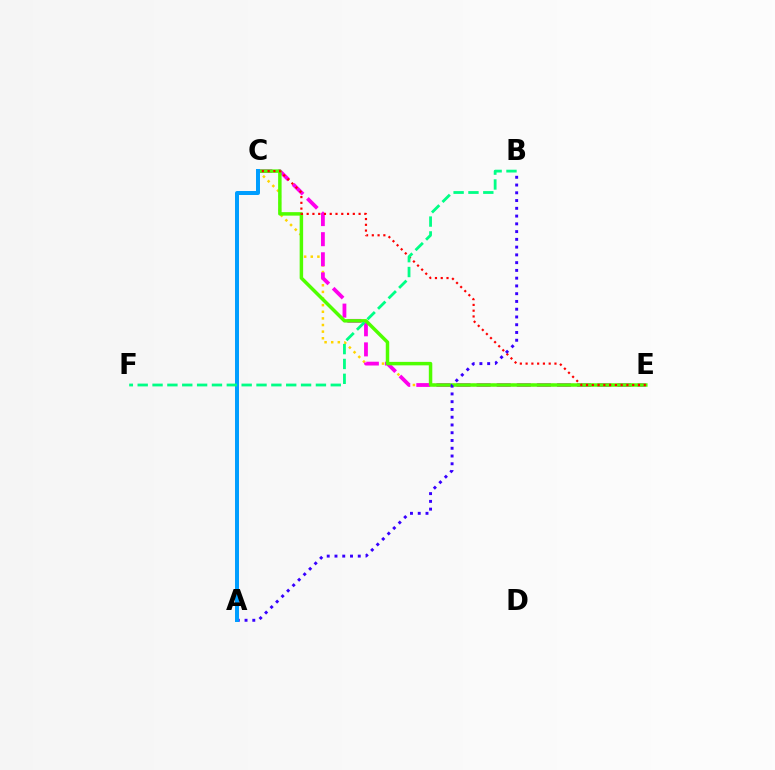{('C', 'E'): [{'color': '#ffd500', 'line_style': 'dotted', 'thickness': 1.8}, {'color': '#ff00ed', 'line_style': 'dashed', 'thickness': 2.73}, {'color': '#4fff00', 'line_style': 'solid', 'thickness': 2.5}, {'color': '#ff0000', 'line_style': 'dotted', 'thickness': 1.57}], ('A', 'B'): [{'color': '#3700ff', 'line_style': 'dotted', 'thickness': 2.11}], ('A', 'C'): [{'color': '#009eff', 'line_style': 'solid', 'thickness': 2.87}], ('B', 'F'): [{'color': '#00ff86', 'line_style': 'dashed', 'thickness': 2.02}]}